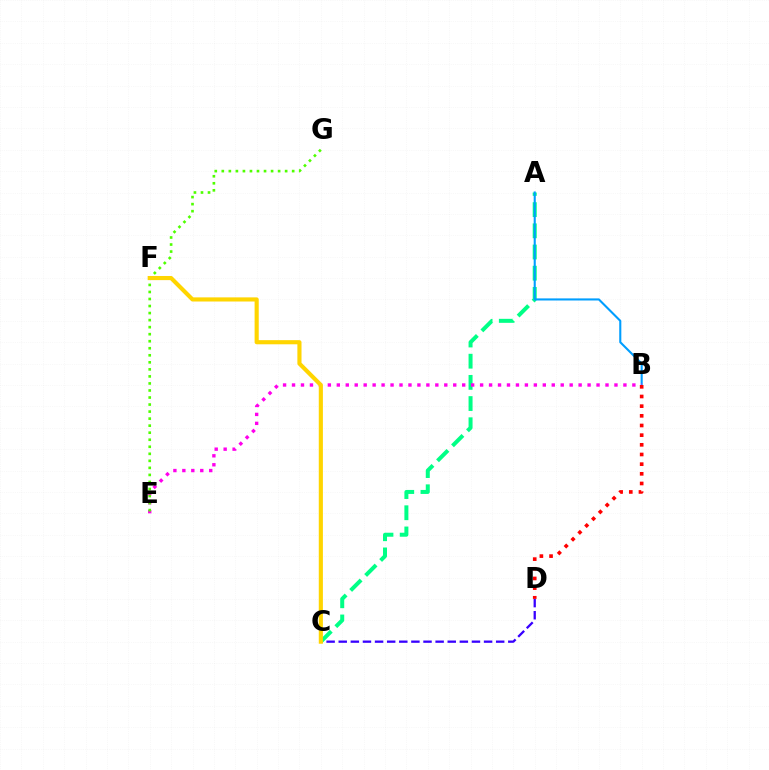{('C', 'D'): [{'color': '#3700ff', 'line_style': 'dashed', 'thickness': 1.65}], ('A', 'C'): [{'color': '#00ff86', 'line_style': 'dashed', 'thickness': 2.88}], ('A', 'B'): [{'color': '#009eff', 'line_style': 'solid', 'thickness': 1.51}], ('B', 'E'): [{'color': '#ff00ed', 'line_style': 'dotted', 'thickness': 2.43}], ('E', 'G'): [{'color': '#4fff00', 'line_style': 'dotted', 'thickness': 1.91}], ('C', 'F'): [{'color': '#ffd500', 'line_style': 'solid', 'thickness': 2.97}], ('B', 'D'): [{'color': '#ff0000', 'line_style': 'dotted', 'thickness': 2.63}]}